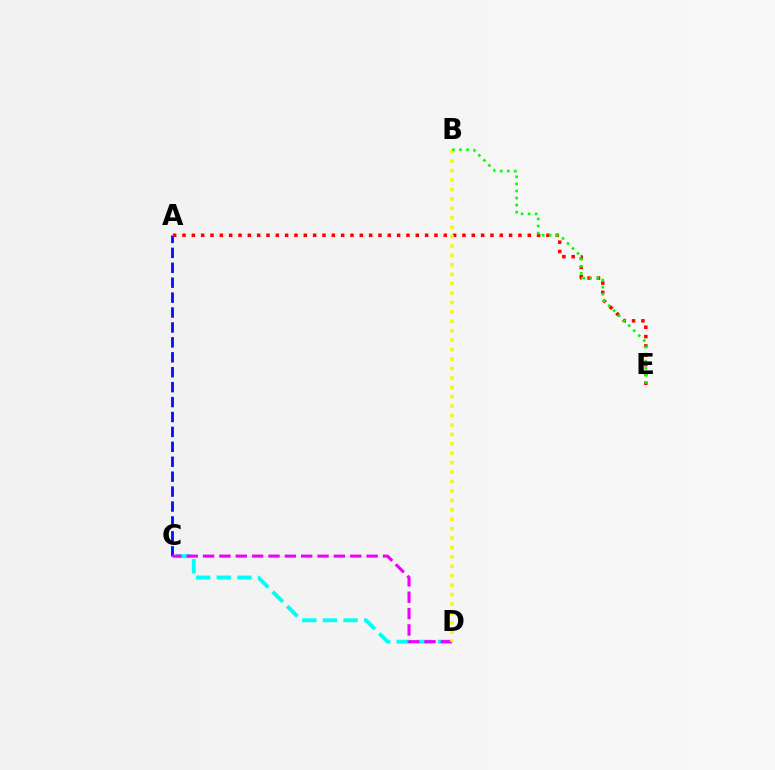{('C', 'D'): [{'color': '#00fff6', 'line_style': 'dashed', 'thickness': 2.8}, {'color': '#ee00ff', 'line_style': 'dashed', 'thickness': 2.22}], ('A', 'C'): [{'color': '#0010ff', 'line_style': 'dashed', 'thickness': 2.03}], ('A', 'E'): [{'color': '#ff0000', 'line_style': 'dotted', 'thickness': 2.54}], ('B', 'D'): [{'color': '#fcf500', 'line_style': 'dotted', 'thickness': 2.56}], ('B', 'E'): [{'color': '#08ff00', 'line_style': 'dotted', 'thickness': 1.92}]}